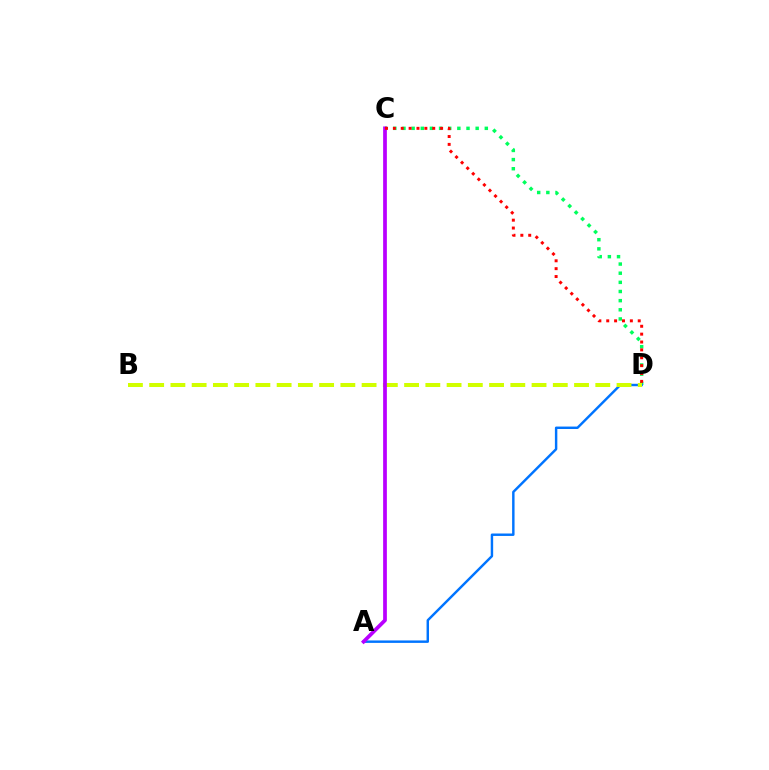{('C', 'D'): [{'color': '#00ff5c', 'line_style': 'dotted', 'thickness': 2.49}, {'color': '#ff0000', 'line_style': 'dotted', 'thickness': 2.14}], ('A', 'D'): [{'color': '#0074ff', 'line_style': 'solid', 'thickness': 1.76}], ('B', 'D'): [{'color': '#d1ff00', 'line_style': 'dashed', 'thickness': 2.89}], ('A', 'C'): [{'color': '#b900ff', 'line_style': 'solid', 'thickness': 2.69}]}